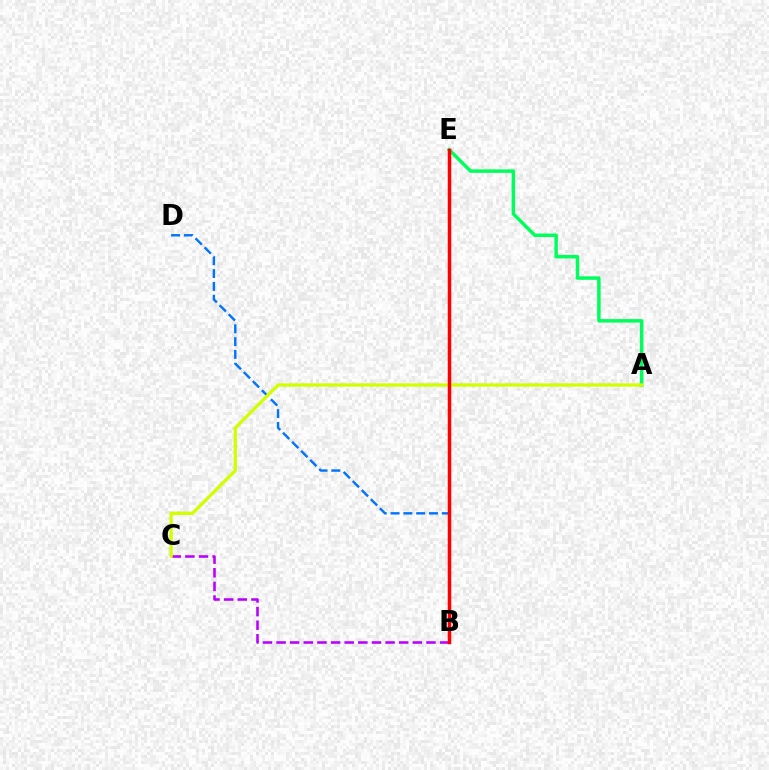{('A', 'E'): [{'color': '#00ff5c', 'line_style': 'solid', 'thickness': 2.5}], ('B', 'D'): [{'color': '#0074ff', 'line_style': 'dashed', 'thickness': 1.74}], ('B', 'C'): [{'color': '#b900ff', 'line_style': 'dashed', 'thickness': 1.85}], ('A', 'C'): [{'color': '#d1ff00', 'line_style': 'solid', 'thickness': 2.37}], ('B', 'E'): [{'color': '#ff0000', 'line_style': 'solid', 'thickness': 2.51}]}